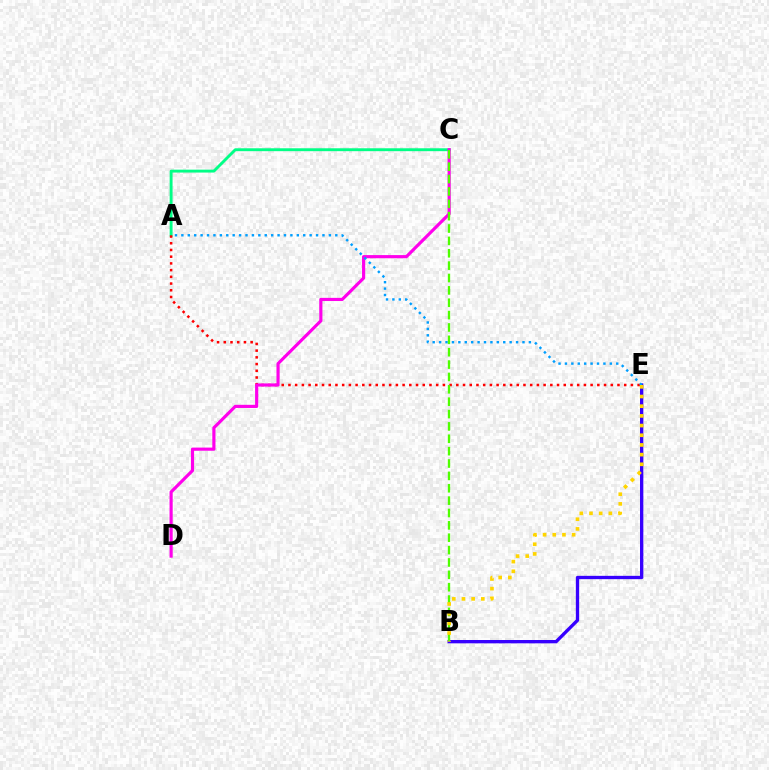{('B', 'E'): [{'color': '#3700ff', 'line_style': 'solid', 'thickness': 2.4}, {'color': '#ffd500', 'line_style': 'dotted', 'thickness': 2.63}], ('A', 'C'): [{'color': '#00ff86', 'line_style': 'solid', 'thickness': 2.09}], ('A', 'E'): [{'color': '#ff0000', 'line_style': 'dotted', 'thickness': 1.82}, {'color': '#009eff', 'line_style': 'dotted', 'thickness': 1.74}], ('C', 'D'): [{'color': '#ff00ed', 'line_style': 'solid', 'thickness': 2.27}], ('B', 'C'): [{'color': '#4fff00', 'line_style': 'dashed', 'thickness': 1.68}]}